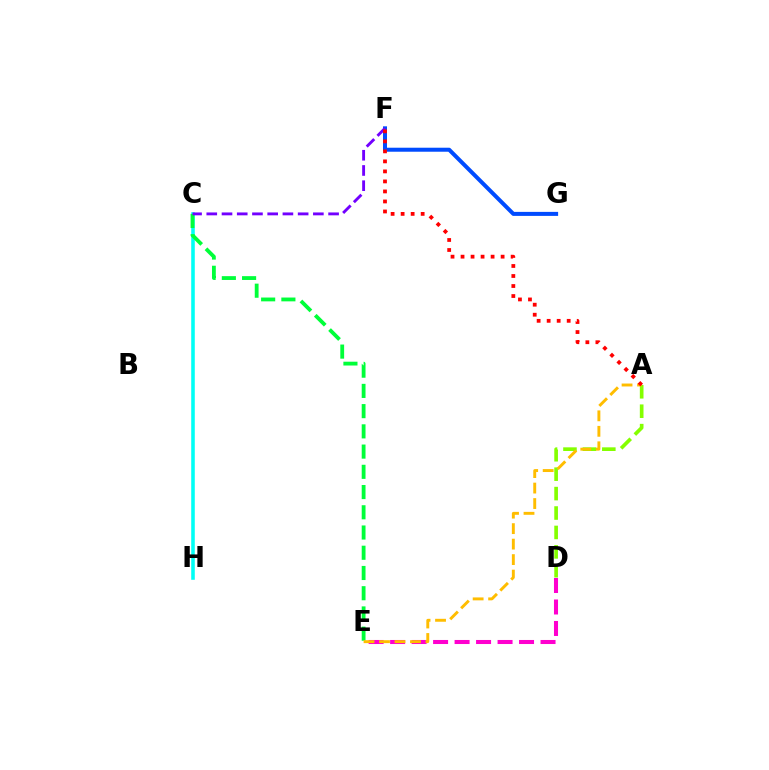{('F', 'G'): [{'color': '#004bff', 'line_style': 'solid', 'thickness': 2.89}], ('A', 'D'): [{'color': '#84ff00', 'line_style': 'dashed', 'thickness': 2.64}], ('C', 'H'): [{'color': '#00fff6', 'line_style': 'solid', 'thickness': 2.57}], ('C', 'E'): [{'color': '#00ff39', 'line_style': 'dashed', 'thickness': 2.75}], ('D', 'E'): [{'color': '#ff00cf', 'line_style': 'dashed', 'thickness': 2.92}], ('C', 'F'): [{'color': '#7200ff', 'line_style': 'dashed', 'thickness': 2.07}], ('A', 'E'): [{'color': '#ffbd00', 'line_style': 'dashed', 'thickness': 2.1}], ('A', 'F'): [{'color': '#ff0000', 'line_style': 'dotted', 'thickness': 2.72}]}